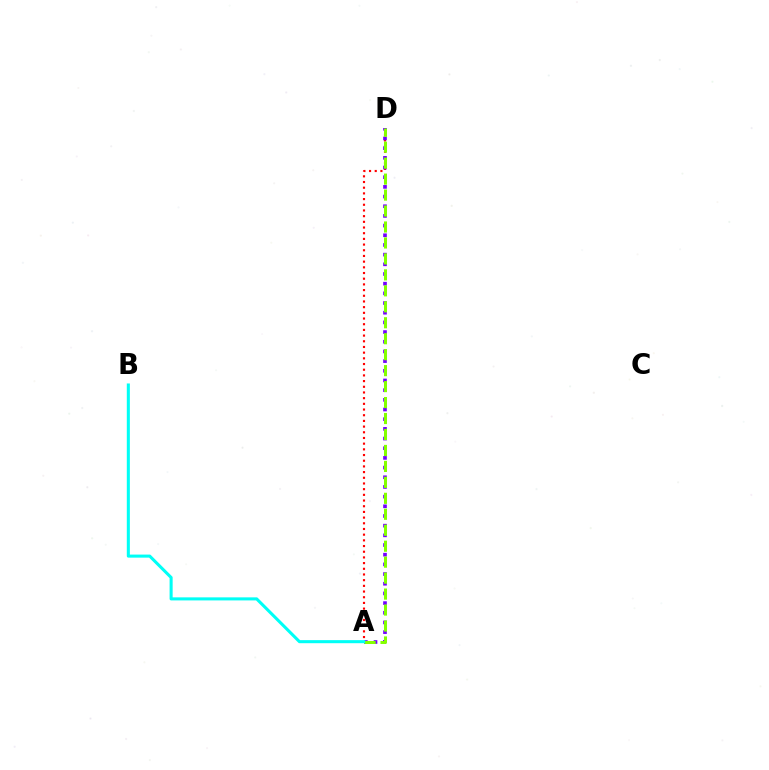{('A', 'D'): [{'color': '#ff0000', 'line_style': 'dotted', 'thickness': 1.55}, {'color': '#7200ff', 'line_style': 'dotted', 'thickness': 2.63}, {'color': '#84ff00', 'line_style': 'dashed', 'thickness': 2.17}], ('A', 'B'): [{'color': '#00fff6', 'line_style': 'solid', 'thickness': 2.21}]}